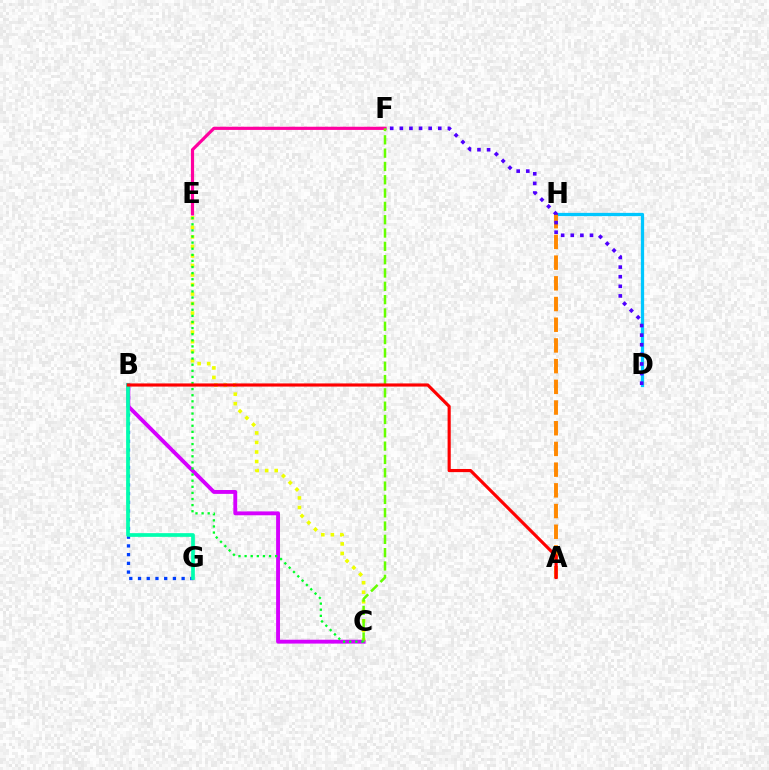{('D', 'H'): [{'color': '#00c7ff', 'line_style': 'solid', 'thickness': 2.34}], ('B', 'G'): [{'color': '#003fff', 'line_style': 'dotted', 'thickness': 2.37}, {'color': '#00ffaf', 'line_style': 'solid', 'thickness': 2.67}], ('C', 'E'): [{'color': '#eeff00', 'line_style': 'dotted', 'thickness': 2.59}, {'color': '#00ff27', 'line_style': 'dotted', 'thickness': 1.66}], ('B', 'C'): [{'color': '#d600ff', 'line_style': 'solid', 'thickness': 2.79}], ('A', 'H'): [{'color': '#ff8800', 'line_style': 'dashed', 'thickness': 2.81}], ('E', 'F'): [{'color': '#ff00a0', 'line_style': 'solid', 'thickness': 2.29}], ('C', 'F'): [{'color': '#66ff00', 'line_style': 'dashed', 'thickness': 1.81}], ('A', 'B'): [{'color': '#ff0000', 'line_style': 'solid', 'thickness': 2.26}], ('D', 'F'): [{'color': '#4f00ff', 'line_style': 'dotted', 'thickness': 2.61}]}